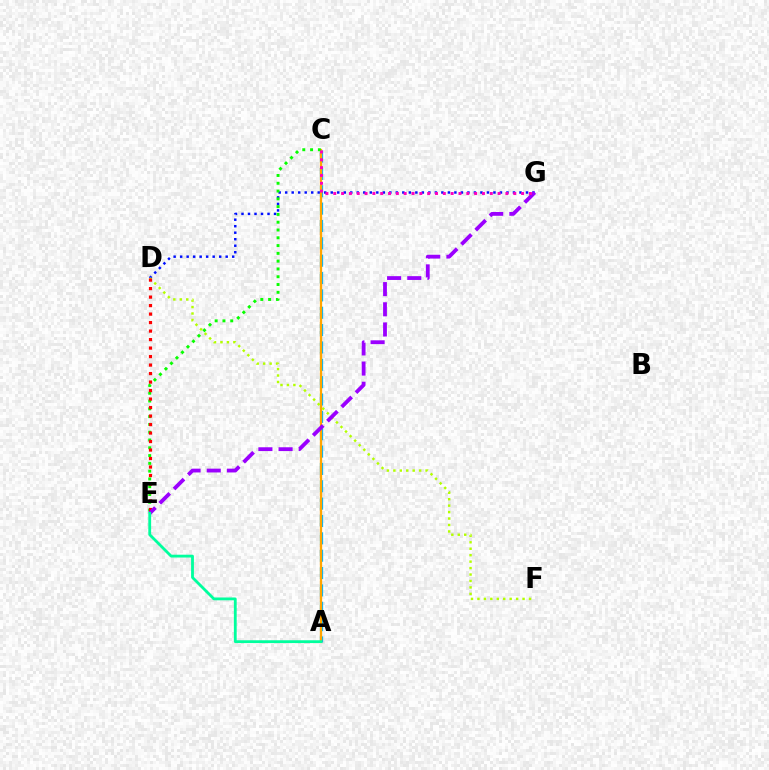{('A', 'C'): [{'color': '#00b5ff', 'line_style': 'dashed', 'thickness': 2.36}, {'color': '#ffa500', 'line_style': 'solid', 'thickness': 1.65}], ('D', 'G'): [{'color': '#0010ff', 'line_style': 'dotted', 'thickness': 1.77}], ('C', 'E'): [{'color': '#08ff00', 'line_style': 'dotted', 'thickness': 2.12}], ('D', 'F'): [{'color': '#b3ff00', 'line_style': 'dotted', 'thickness': 1.75}], ('D', 'E'): [{'color': '#ff0000', 'line_style': 'dotted', 'thickness': 2.31}], ('E', 'G'): [{'color': '#9b00ff', 'line_style': 'dashed', 'thickness': 2.74}], ('A', 'E'): [{'color': '#00ff9d', 'line_style': 'solid', 'thickness': 2.02}], ('C', 'G'): [{'color': '#ff00bd', 'line_style': 'dotted', 'thickness': 2.13}]}